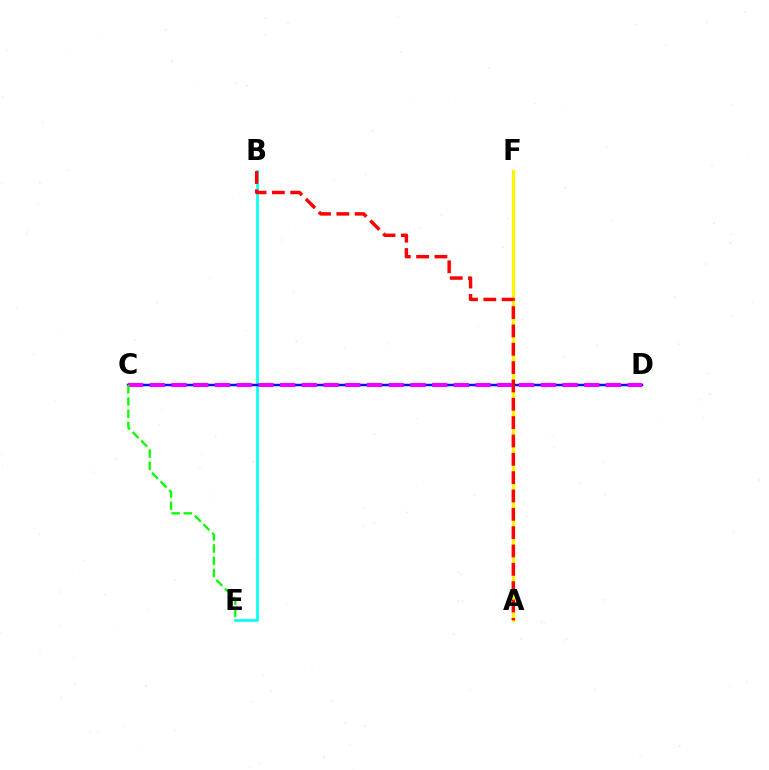{('B', 'E'): [{'color': '#00fff6', 'line_style': 'solid', 'thickness': 1.91}], ('A', 'F'): [{'color': '#fcf500', 'line_style': 'solid', 'thickness': 2.32}], ('C', 'D'): [{'color': '#0010ff', 'line_style': 'solid', 'thickness': 1.78}, {'color': '#ee00ff', 'line_style': 'dashed', 'thickness': 2.95}], ('C', 'E'): [{'color': '#08ff00', 'line_style': 'dashed', 'thickness': 1.66}], ('A', 'B'): [{'color': '#ff0000', 'line_style': 'dashed', 'thickness': 2.49}]}